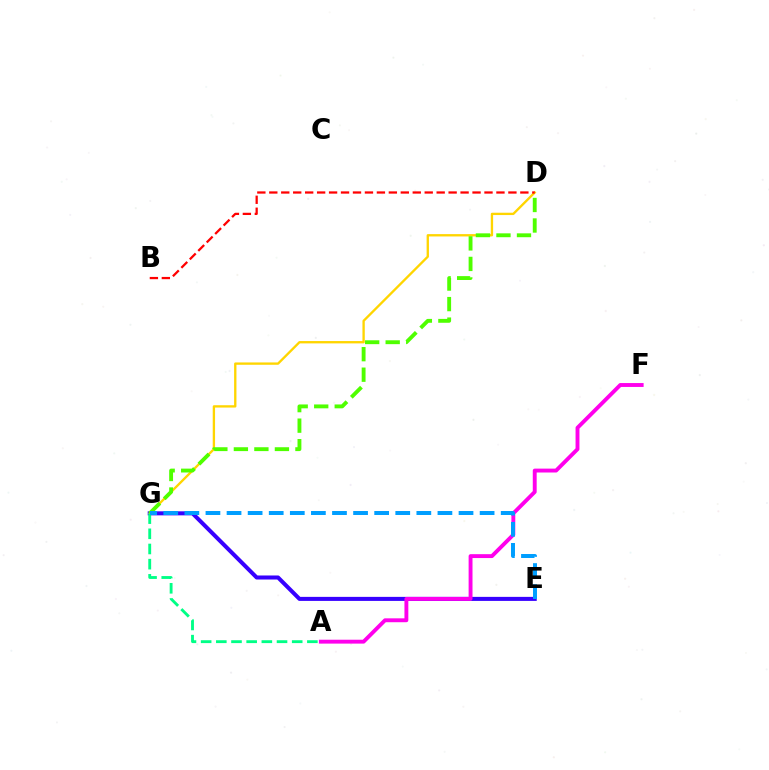{('E', 'G'): [{'color': '#3700ff', 'line_style': 'solid', 'thickness': 2.91}, {'color': '#009eff', 'line_style': 'dashed', 'thickness': 2.86}], ('A', 'F'): [{'color': '#ff00ed', 'line_style': 'solid', 'thickness': 2.8}], ('D', 'G'): [{'color': '#ffd500', 'line_style': 'solid', 'thickness': 1.68}, {'color': '#4fff00', 'line_style': 'dashed', 'thickness': 2.79}], ('A', 'G'): [{'color': '#00ff86', 'line_style': 'dashed', 'thickness': 2.06}], ('B', 'D'): [{'color': '#ff0000', 'line_style': 'dashed', 'thickness': 1.62}]}